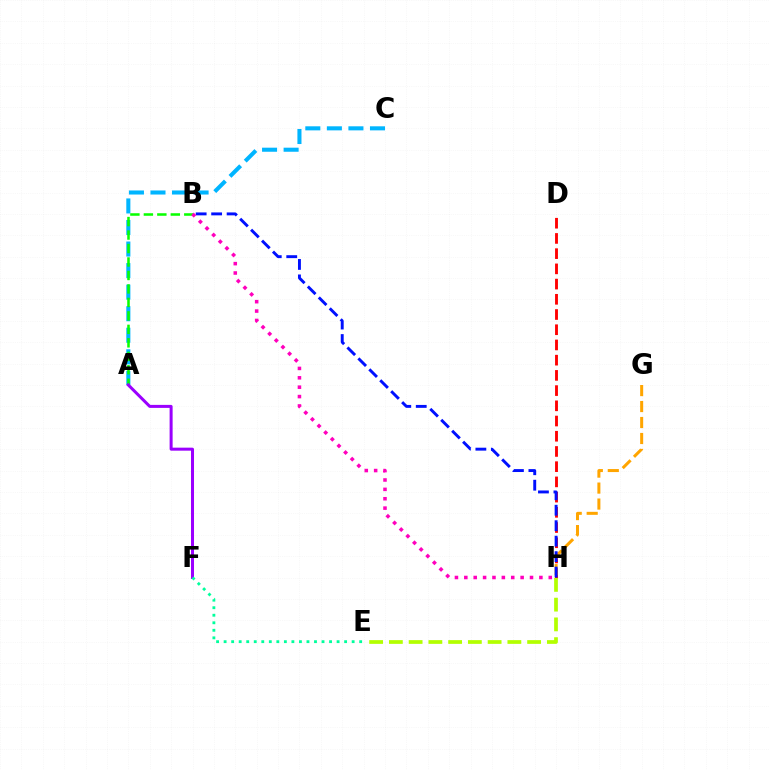{('A', 'C'): [{'color': '#00b5ff', 'line_style': 'dashed', 'thickness': 2.93}], ('D', 'H'): [{'color': '#ff0000', 'line_style': 'dashed', 'thickness': 2.07}], ('A', 'B'): [{'color': '#08ff00', 'line_style': 'dashed', 'thickness': 1.83}], ('G', 'H'): [{'color': '#ffa500', 'line_style': 'dashed', 'thickness': 2.17}], ('B', 'H'): [{'color': '#0010ff', 'line_style': 'dashed', 'thickness': 2.1}, {'color': '#ff00bd', 'line_style': 'dotted', 'thickness': 2.55}], ('E', 'H'): [{'color': '#b3ff00', 'line_style': 'dashed', 'thickness': 2.68}], ('A', 'F'): [{'color': '#9b00ff', 'line_style': 'solid', 'thickness': 2.17}], ('E', 'F'): [{'color': '#00ff9d', 'line_style': 'dotted', 'thickness': 2.05}]}